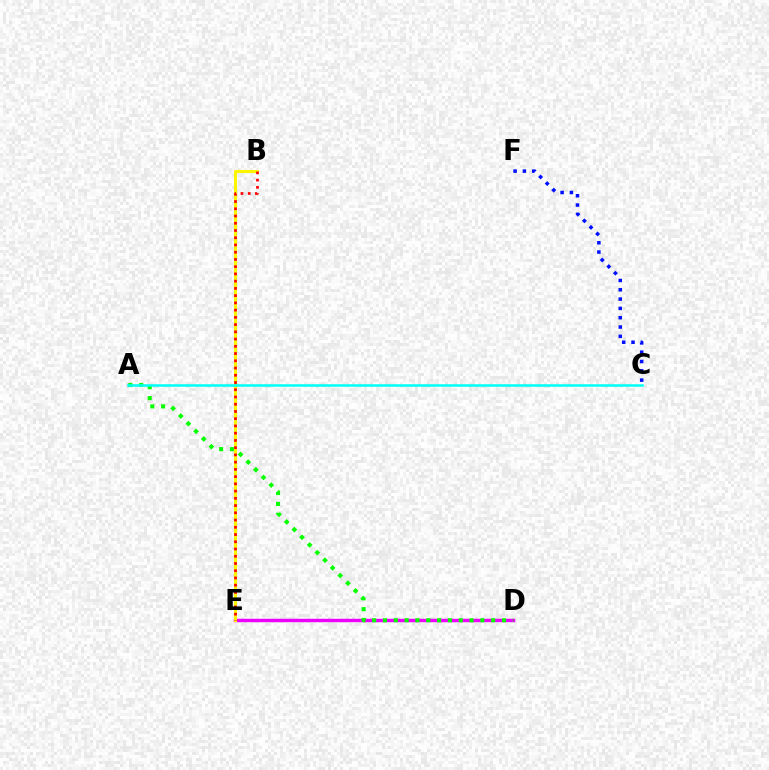{('C', 'F'): [{'color': '#0010ff', 'line_style': 'dotted', 'thickness': 2.53}], ('D', 'E'): [{'color': '#ee00ff', 'line_style': 'solid', 'thickness': 2.49}], ('B', 'E'): [{'color': '#fcf500', 'line_style': 'solid', 'thickness': 2.23}, {'color': '#ff0000', 'line_style': 'dotted', 'thickness': 1.97}], ('A', 'D'): [{'color': '#08ff00', 'line_style': 'dotted', 'thickness': 2.94}], ('A', 'C'): [{'color': '#00fff6', 'line_style': 'solid', 'thickness': 1.82}]}